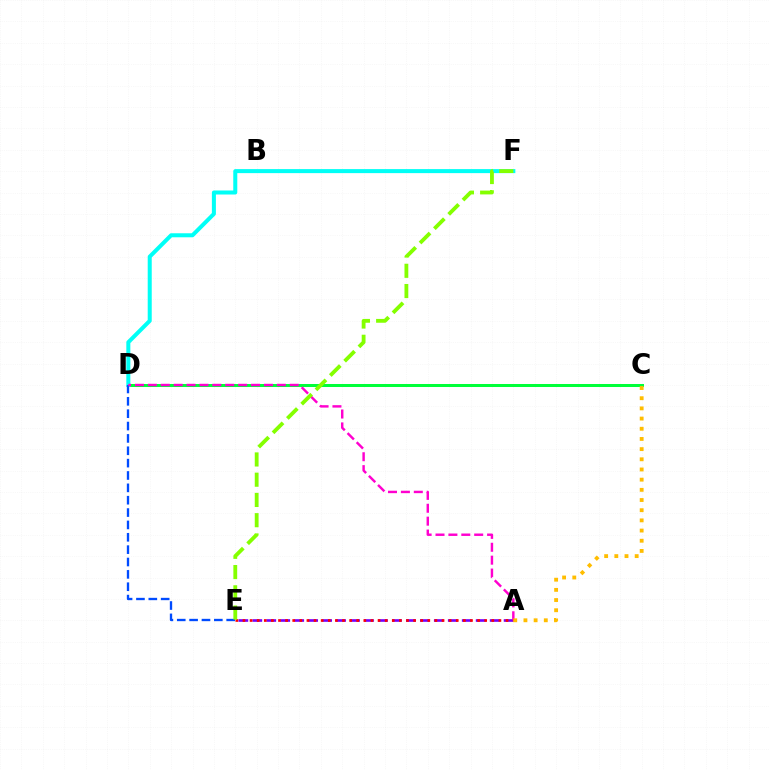{('C', 'D'): [{'color': '#00ff39', 'line_style': 'solid', 'thickness': 2.17}], ('D', 'F'): [{'color': '#00fff6', 'line_style': 'solid', 'thickness': 2.9}], ('D', 'E'): [{'color': '#004bff', 'line_style': 'dashed', 'thickness': 1.68}], ('A', 'E'): [{'color': '#7200ff', 'line_style': 'dashed', 'thickness': 1.9}, {'color': '#ff0000', 'line_style': 'dotted', 'thickness': 1.93}], ('A', 'D'): [{'color': '#ff00cf', 'line_style': 'dashed', 'thickness': 1.75}], ('A', 'C'): [{'color': '#ffbd00', 'line_style': 'dotted', 'thickness': 2.77}], ('E', 'F'): [{'color': '#84ff00', 'line_style': 'dashed', 'thickness': 2.75}]}